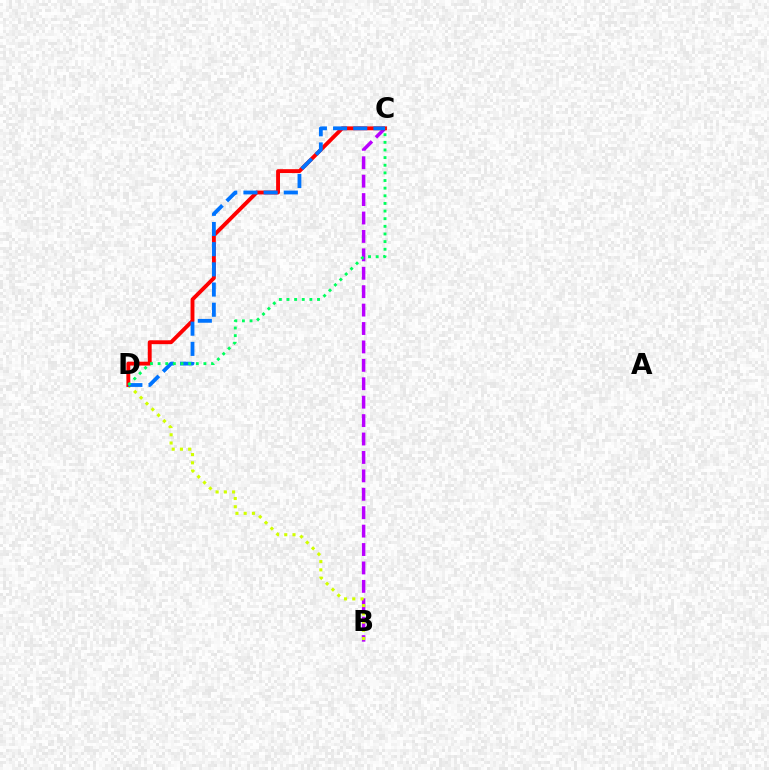{('B', 'C'): [{'color': '#b900ff', 'line_style': 'dashed', 'thickness': 2.5}], ('B', 'D'): [{'color': '#d1ff00', 'line_style': 'dotted', 'thickness': 2.24}], ('C', 'D'): [{'color': '#ff0000', 'line_style': 'solid', 'thickness': 2.79}, {'color': '#0074ff', 'line_style': 'dashed', 'thickness': 2.74}, {'color': '#00ff5c', 'line_style': 'dotted', 'thickness': 2.07}]}